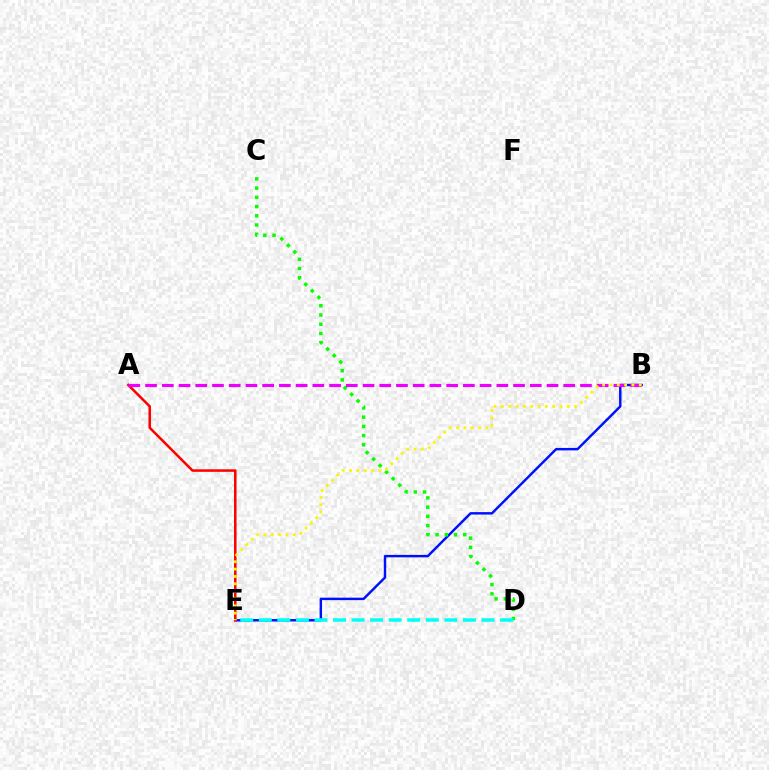{('B', 'E'): [{'color': '#0010ff', 'line_style': 'solid', 'thickness': 1.76}, {'color': '#fcf500', 'line_style': 'dotted', 'thickness': 1.99}], ('A', 'E'): [{'color': '#ff0000', 'line_style': 'solid', 'thickness': 1.82}], ('C', 'D'): [{'color': '#08ff00', 'line_style': 'dotted', 'thickness': 2.51}], ('A', 'B'): [{'color': '#ee00ff', 'line_style': 'dashed', 'thickness': 2.27}], ('D', 'E'): [{'color': '#00fff6', 'line_style': 'dashed', 'thickness': 2.52}]}